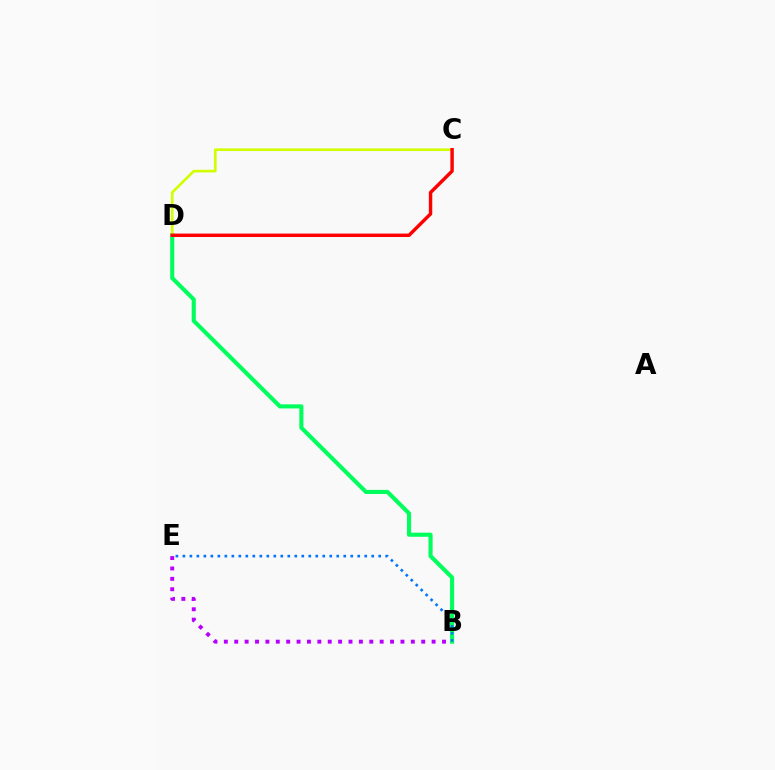{('B', 'D'): [{'color': '#00ff5c', 'line_style': 'solid', 'thickness': 2.95}], ('B', 'E'): [{'color': '#b900ff', 'line_style': 'dotted', 'thickness': 2.82}, {'color': '#0074ff', 'line_style': 'dotted', 'thickness': 1.9}], ('C', 'D'): [{'color': '#d1ff00', 'line_style': 'solid', 'thickness': 1.91}, {'color': '#ff0000', 'line_style': 'solid', 'thickness': 2.47}]}